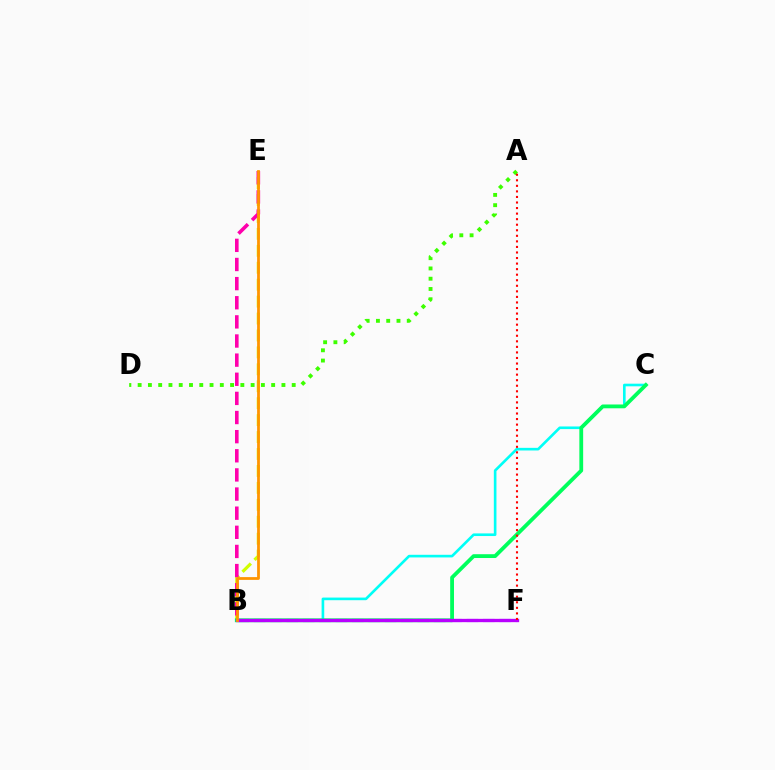{('B', 'E'): [{'color': '#d1ff00', 'line_style': 'dashed', 'thickness': 2.3}, {'color': '#ff00ac', 'line_style': 'dashed', 'thickness': 2.6}, {'color': '#ff9400', 'line_style': 'solid', 'thickness': 2.0}], ('A', 'D'): [{'color': '#3dff00', 'line_style': 'dotted', 'thickness': 2.79}], ('B', 'C'): [{'color': '#00fff6', 'line_style': 'solid', 'thickness': 1.89}, {'color': '#00ff5c', 'line_style': 'solid', 'thickness': 2.74}], ('B', 'F'): [{'color': '#0074ff', 'line_style': 'dashed', 'thickness': 1.89}, {'color': '#2500ff', 'line_style': 'dashed', 'thickness': 2.22}, {'color': '#b900ff', 'line_style': 'solid', 'thickness': 2.38}], ('A', 'F'): [{'color': '#ff0000', 'line_style': 'dotted', 'thickness': 1.51}]}